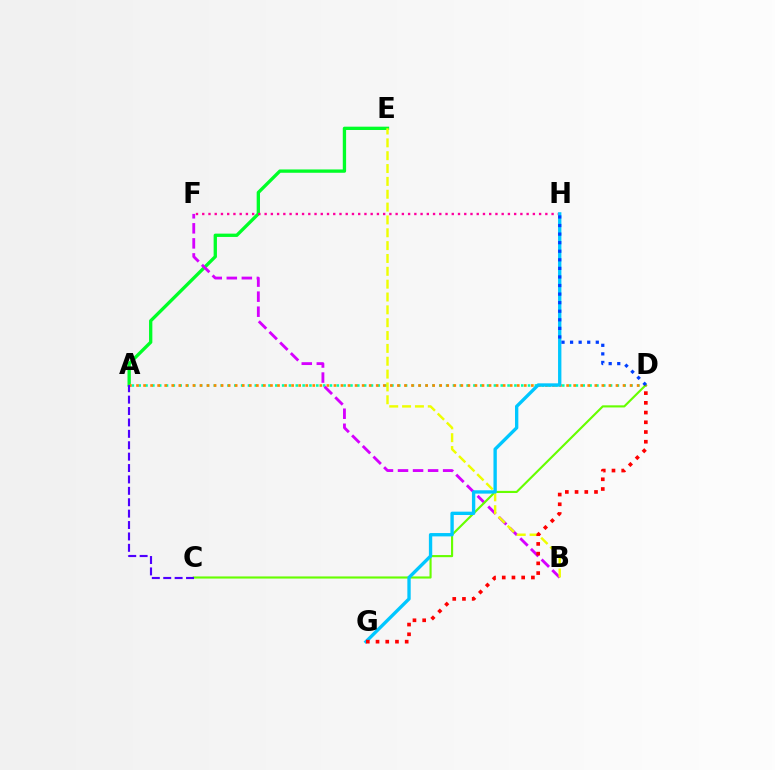{('A', 'E'): [{'color': '#00ff27', 'line_style': 'solid', 'thickness': 2.39}], ('A', 'D'): [{'color': '#00ffaf', 'line_style': 'dotted', 'thickness': 1.86}, {'color': '#ff8800', 'line_style': 'dotted', 'thickness': 1.92}], ('F', 'H'): [{'color': '#ff00a0', 'line_style': 'dotted', 'thickness': 1.69}], ('B', 'F'): [{'color': '#d600ff', 'line_style': 'dashed', 'thickness': 2.04}], ('C', 'D'): [{'color': '#66ff00', 'line_style': 'solid', 'thickness': 1.53}], ('A', 'C'): [{'color': '#4f00ff', 'line_style': 'dashed', 'thickness': 1.55}], ('B', 'E'): [{'color': '#eeff00', 'line_style': 'dashed', 'thickness': 1.75}], ('G', 'H'): [{'color': '#00c7ff', 'line_style': 'solid', 'thickness': 2.41}], ('D', 'H'): [{'color': '#003fff', 'line_style': 'dotted', 'thickness': 2.33}], ('D', 'G'): [{'color': '#ff0000', 'line_style': 'dotted', 'thickness': 2.64}]}